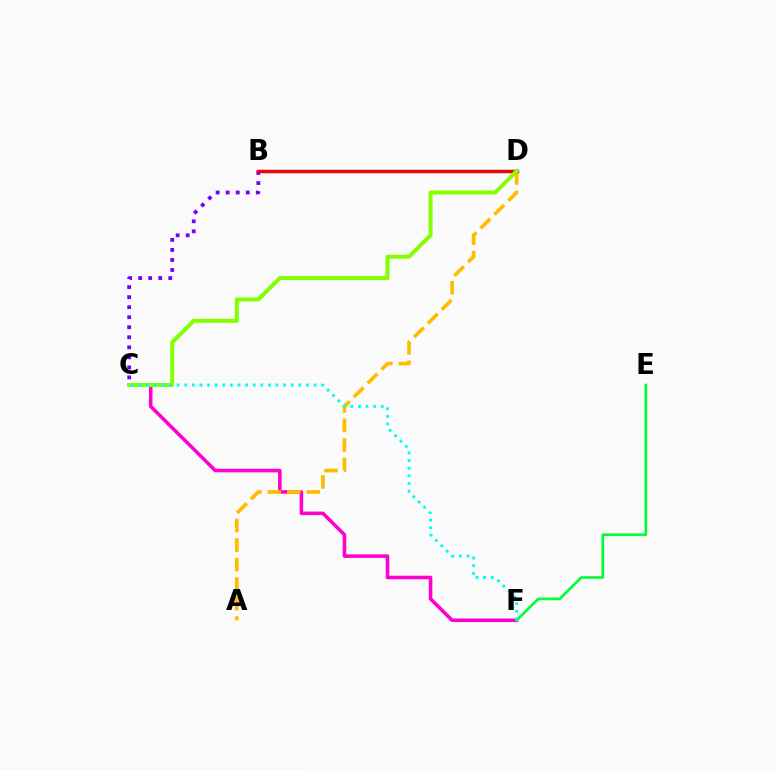{('C', 'F'): [{'color': '#ff00cf', 'line_style': 'solid', 'thickness': 2.57}, {'color': '#00fff6', 'line_style': 'dotted', 'thickness': 2.07}], ('A', 'D'): [{'color': '#ffbd00', 'line_style': 'dashed', 'thickness': 2.65}], ('E', 'F'): [{'color': '#00ff39', 'line_style': 'solid', 'thickness': 1.93}], ('B', 'D'): [{'color': '#004bff', 'line_style': 'solid', 'thickness': 2.37}, {'color': '#ff0000', 'line_style': 'solid', 'thickness': 2.36}], ('B', 'C'): [{'color': '#7200ff', 'line_style': 'dotted', 'thickness': 2.73}], ('C', 'D'): [{'color': '#84ff00', 'line_style': 'solid', 'thickness': 2.89}]}